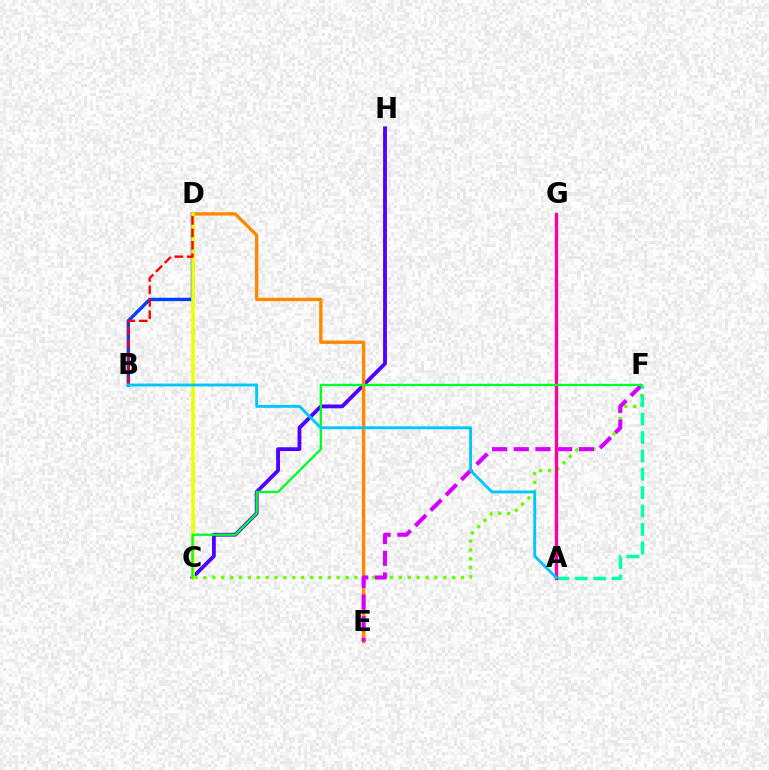{('C', 'H'): [{'color': '#4f00ff', 'line_style': 'solid', 'thickness': 2.75}], ('D', 'E'): [{'color': '#ff8800', 'line_style': 'solid', 'thickness': 2.41}], ('B', 'D'): [{'color': '#003fff', 'line_style': 'solid', 'thickness': 2.45}, {'color': '#ff0000', 'line_style': 'dashed', 'thickness': 1.69}], ('C', 'F'): [{'color': '#66ff00', 'line_style': 'dotted', 'thickness': 2.41}, {'color': '#00ff27', 'line_style': 'solid', 'thickness': 1.66}], ('C', 'D'): [{'color': '#eeff00', 'line_style': 'solid', 'thickness': 2.57}], ('E', 'F'): [{'color': '#d600ff', 'line_style': 'dashed', 'thickness': 2.95}], ('A', 'F'): [{'color': '#00ffaf', 'line_style': 'dashed', 'thickness': 2.5}], ('A', 'G'): [{'color': '#ff00a0', 'line_style': 'solid', 'thickness': 2.38}], ('A', 'B'): [{'color': '#00c7ff', 'line_style': 'solid', 'thickness': 2.06}]}